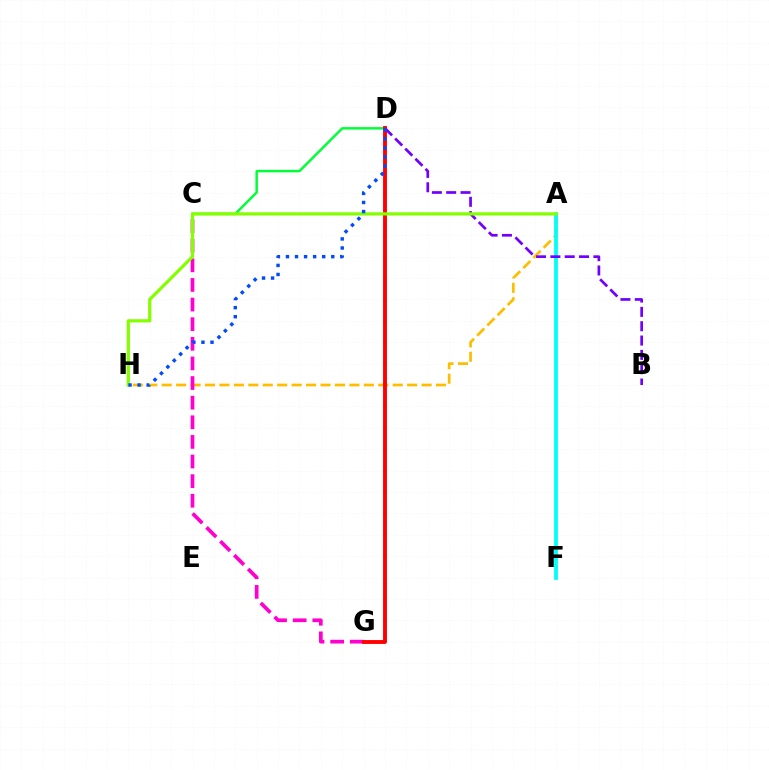{('A', 'H'): [{'color': '#ffbd00', 'line_style': 'dashed', 'thickness': 1.96}, {'color': '#84ff00', 'line_style': 'solid', 'thickness': 2.32}], ('C', 'D'): [{'color': '#00ff39', 'line_style': 'solid', 'thickness': 1.78}], ('A', 'F'): [{'color': '#00fff6', 'line_style': 'solid', 'thickness': 2.72}], ('C', 'G'): [{'color': '#ff00cf', 'line_style': 'dashed', 'thickness': 2.67}], ('D', 'G'): [{'color': '#ff0000', 'line_style': 'solid', 'thickness': 2.79}], ('B', 'D'): [{'color': '#7200ff', 'line_style': 'dashed', 'thickness': 1.95}], ('D', 'H'): [{'color': '#004bff', 'line_style': 'dotted', 'thickness': 2.46}]}